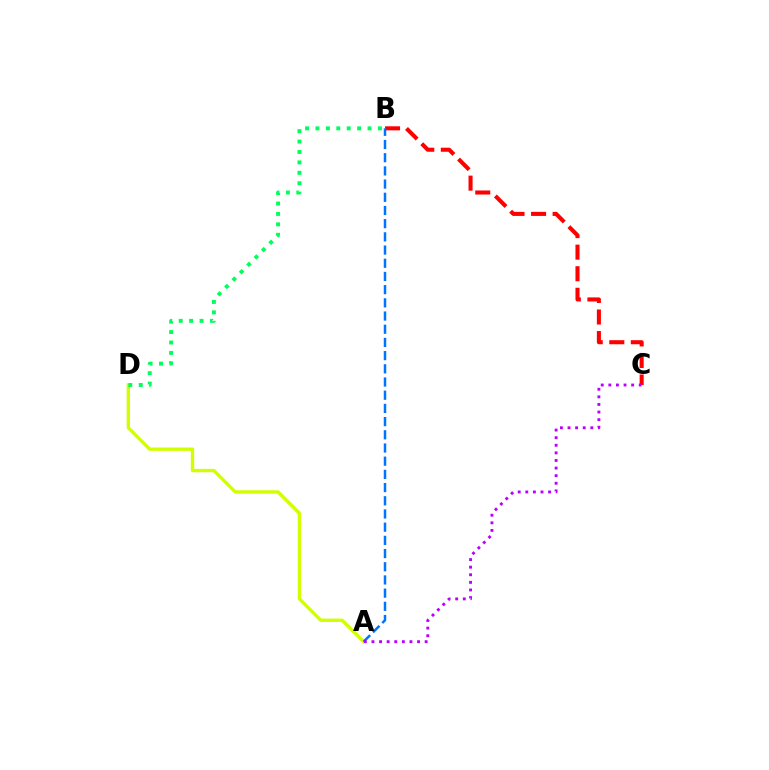{('A', 'D'): [{'color': '#d1ff00', 'line_style': 'solid', 'thickness': 2.43}], ('B', 'D'): [{'color': '#00ff5c', 'line_style': 'dotted', 'thickness': 2.83}], ('B', 'C'): [{'color': '#ff0000', 'line_style': 'dashed', 'thickness': 2.93}], ('A', 'B'): [{'color': '#0074ff', 'line_style': 'dashed', 'thickness': 1.79}], ('A', 'C'): [{'color': '#b900ff', 'line_style': 'dotted', 'thickness': 2.06}]}